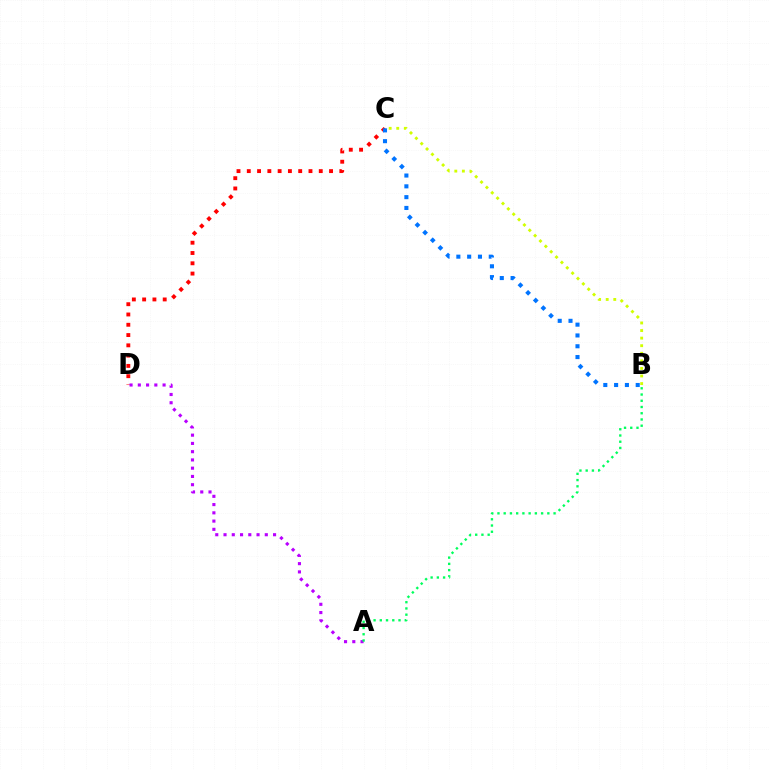{('C', 'D'): [{'color': '#ff0000', 'line_style': 'dotted', 'thickness': 2.79}], ('A', 'D'): [{'color': '#b900ff', 'line_style': 'dotted', 'thickness': 2.24}], ('B', 'C'): [{'color': '#d1ff00', 'line_style': 'dotted', 'thickness': 2.06}, {'color': '#0074ff', 'line_style': 'dotted', 'thickness': 2.94}], ('A', 'B'): [{'color': '#00ff5c', 'line_style': 'dotted', 'thickness': 1.69}]}